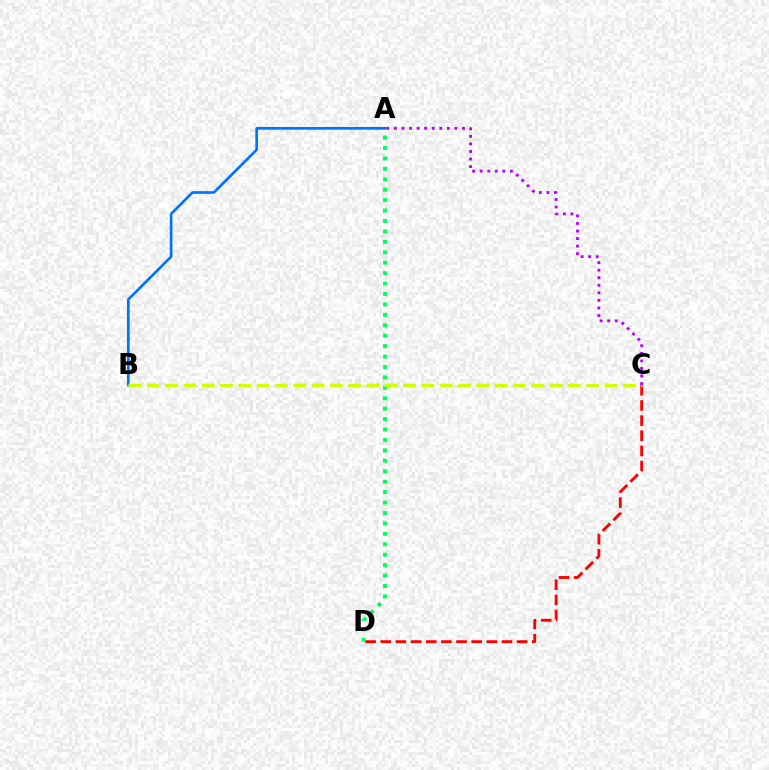{('C', 'D'): [{'color': '#ff0000', 'line_style': 'dashed', 'thickness': 2.06}], ('A', 'D'): [{'color': '#00ff5c', 'line_style': 'dotted', 'thickness': 2.83}], ('A', 'B'): [{'color': '#0074ff', 'line_style': 'solid', 'thickness': 1.94}], ('B', 'C'): [{'color': '#d1ff00', 'line_style': 'dashed', 'thickness': 2.49}], ('A', 'C'): [{'color': '#b900ff', 'line_style': 'dotted', 'thickness': 2.05}]}